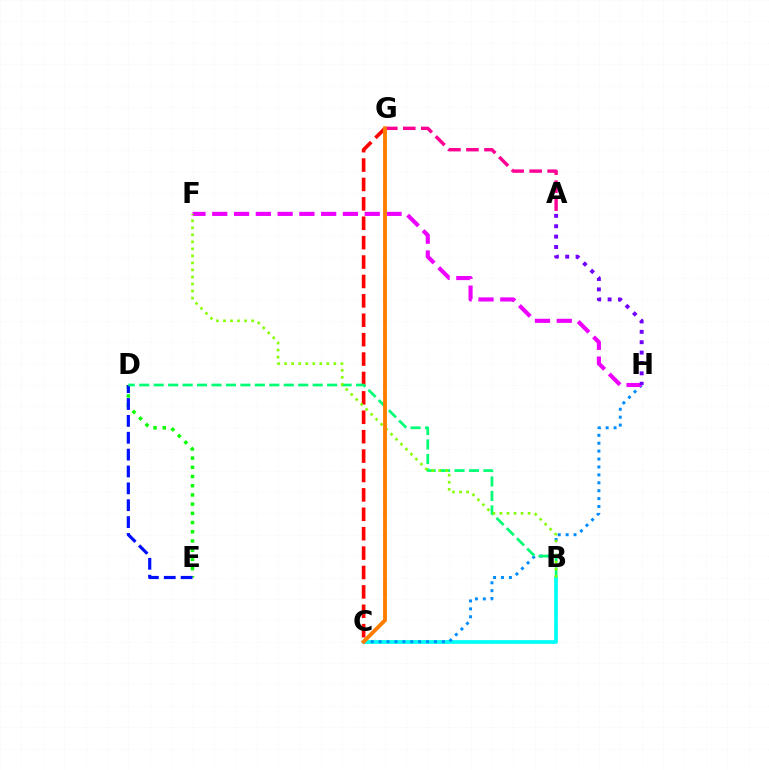{('C', 'G'): [{'color': '#ff0000', 'line_style': 'dashed', 'thickness': 2.64}, {'color': '#fcf500', 'line_style': 'dashed', 'thickness': 2.48}, {'color': '#ff7c00', 'line_style': 'solid', 'thickness': 2.75}], ('D', 'E'): [{'color': '#08ff00', 'line_style': 'dotted', 'thickness': 2.5}, {'color': '#0010ff', 'line_style': 'dashed', 'thickness': 2.29}], ('B', 'C'): [{'color': '#00fff6', 'line_style': 'solid', 'thickness': 2.68}], ('C', 'H'): [{'color': '#008cff', 'line_style': 'dotted', 'thickness': 2.15}], ('F', 'H'): [{'color': '#ee00ff', 'line_style': 'dashed', 'thickness': 2.96}], ('A', 'G'): [{'color': '#ff0094', 'line_style': 'dashed', 'thickness': 2.45}], ('B', 'D'): [{'color': '#00ff74', 'line_style': 'dashed', 'thickness': 1.96}], ('B', 'F'): [{'color': '#84ff00', 'line_style': 'dotted', 'thickness': 1.91}], ('A', 'H'): [{'color': '#7200ff', 'line_style': 'dotted', 'thickness': 2.82}]}